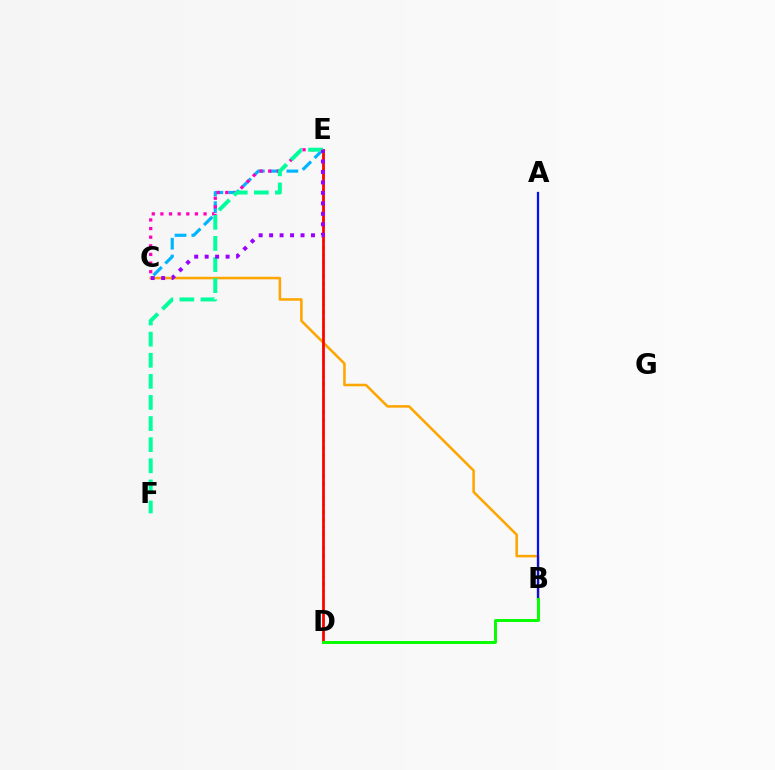{('D', 'E'): [{'color': '#b3ff00', 'line_style': 'dotted', 'thickness': 1.94}, {'color': '#ff0000', 'line_style': 'solid', 'thickness': 1.98}], ('B', 'C'): [{'color': '#ffa500', 'line_style': 'solid', 'thickness': 1.83}], ('C', 'E'): [{'color': '#00b5ff', 'line_style': 'dashed', 'thickness': 2.28}, {'color': '#ff00bd', 'line_style': 'dotted', 'thickness': 2.34}, {'color': '#9b00ff', 'line_style': 'dotted', 'thickness': 2.84}], ('E', 'F'): [{'color': '#00ff9d', 'line_style': 'dashed', 'thickness': 2.87}], ('A', 'B'): [{'color': '#0010ff', 'line_style': 'solid', 'thickness': 1.63}], ('B', 'D'): [{'color': '#08ff00', 'line_style': 'solid', 'thickness': 2.13}]}